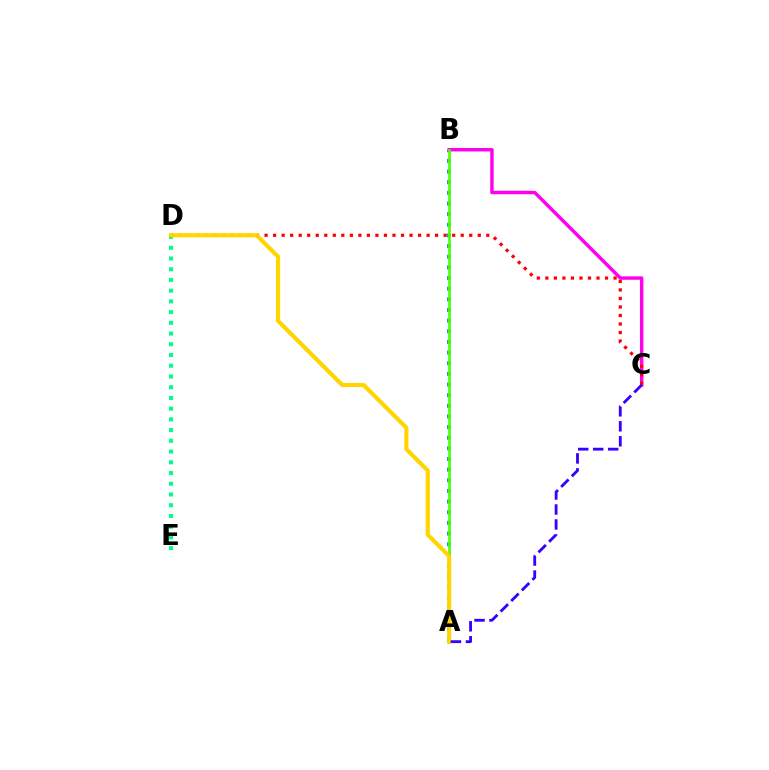{('A', 'B'): [{'color': '#009eff', 'line_style': 'dotted', 'thickness': 2.89}, {'color': '#4fff00', 'line_style': 'solid', 'thickness': 1.91}], ('D', 'E'): [{'color': '#00ff86', 'line_style': 'dotted', 'thickness': 2.91}], ('B', 'C'): [{'color': '#ff00ed', 'line_style': 'solid', 'thickness': 2.47}], ('C', 'D'): [{'color': '#ff0000', 'line_style': 'dotted', 'thickness': 2.32}], ('A', 'D'): [{'color': '#ffd500', 'line_style': 'solid', 'thickness': 2.98}], ('A', 'C'): [{'color': '#3700ff', 'line_style': 'dashed', 'thickness': 2.03}]}